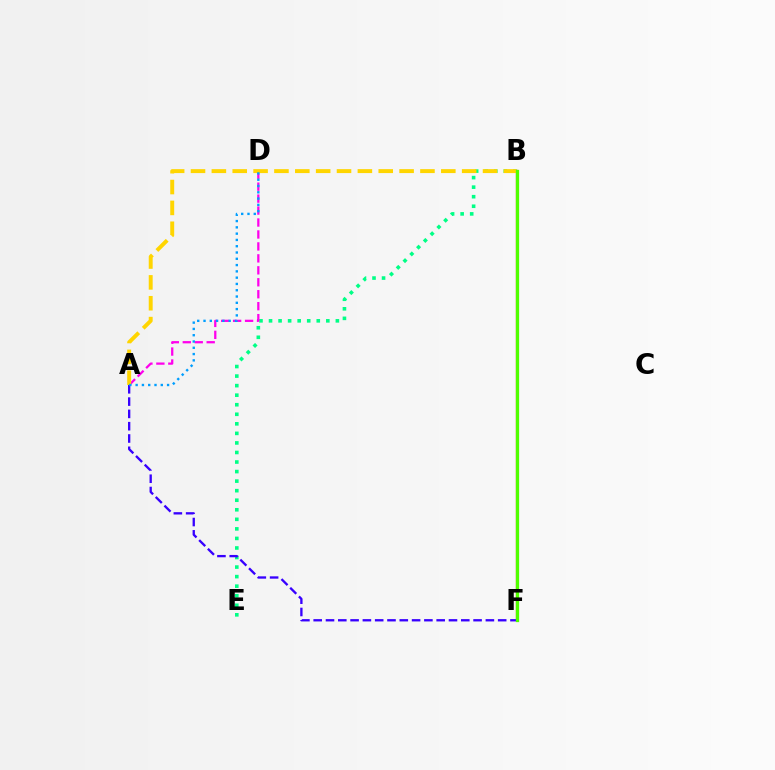{('B', 'F'): [{'color': '#ff0000', 'line_style': 'solid', 'thickness': 1.61}, {'color': '#4fff00', 'line_style': 'solid', 'thickness': 2.35}], ('B', 'E'): [{'color': '#00ff86', 'line_style': 'dotted', 'thickness': 2.59}], ('A', 'D'): [{'color': '#ff00ed', 'line_style': 'dashed', 'thickness': 1.62}, {'color': '#009eff', 'line_style': 'dotted', 'thickness': 1.71}], ('A', 'B'): [{'color': '#ffd500', 'line_style': 'dashed', 'thickness': 2.83}], ('A', 'F'): [{'color': '#3700ff', 'line_style': 'dashed', 'thickness': 1.67}]}